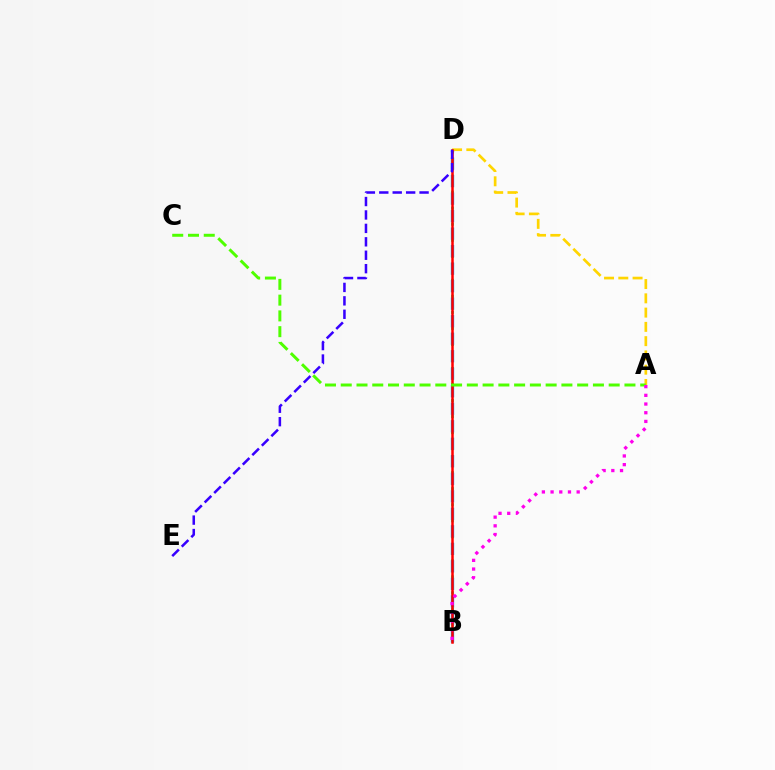{('B', 'D'): [{'color': '#00ff86', 'line_style': 'dotted', 'thickness': 2.18}, {'color': '#009eff', 'line_style': 'dashed', 'thickness': 2.38}, {'color': '#ff0000', 'line_style': 'solid', 'thickness': 1.81}], ('A', 'D'): [{'color': '#ffd500', 'line_style': 'dashed', 'thickness': 1.94}], ('D', 'E'): [{'color': '#3700ff', 'line_style': 'dashed', 'thickness': 1.82}], ('A', 'C'): [{'color': '#4fff00', 'line_style': 'dashed', 'thickness': 2.14}], ('A', 'B'): [{'color': '#ff00ed', 'line_style': 'dotted', 'thickness': 2.36}]}